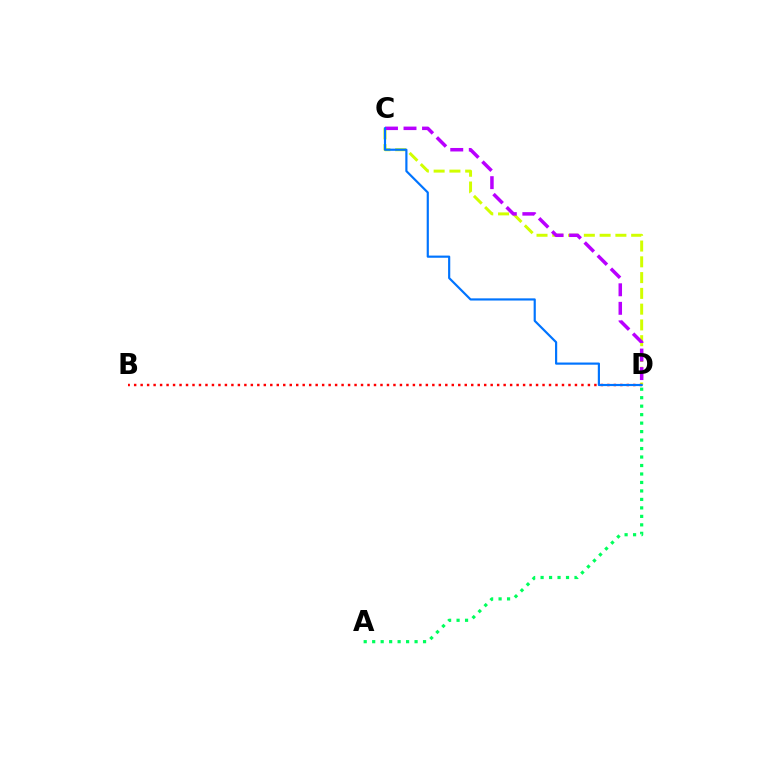{('C', 'D'): [{'color': '#d1ff00', 'line_style': 'dashed', 'thickness': 2.14}, {'color': '#b900ff', 'line_style': 'dashed', 'thickness': 2.52}, {'color': '#0074ff', 'line_style': 'solid', 'thickness': 1.56}], ('A', 'D'): [{'color': '#00ff5c', 'line_style': 'dotted', 'thickness': 2.3}], ('B', 'D'): [{'color': '#ff0000', 'line_style': 'dotted', 'thickness': 1.76}]}